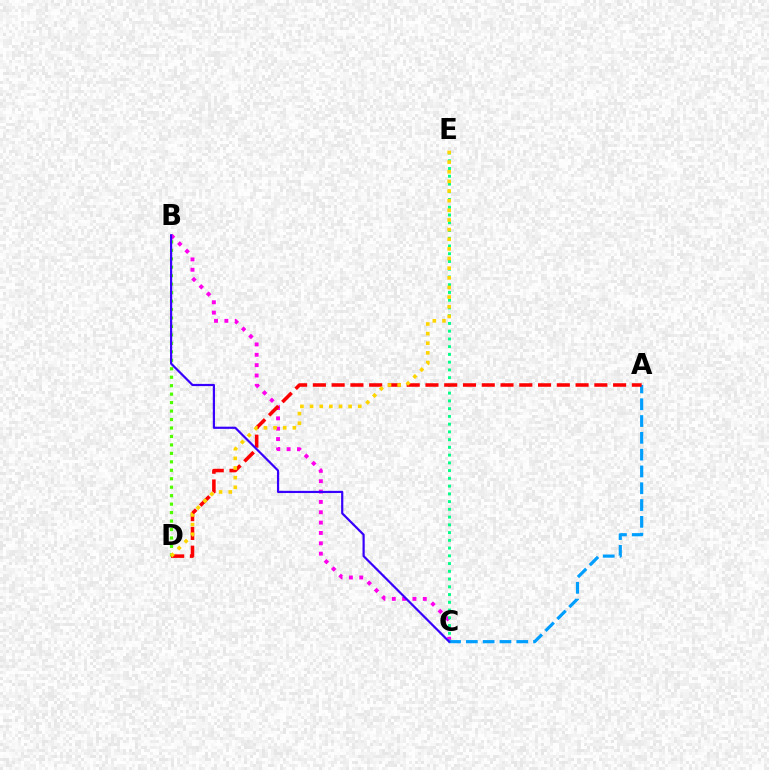{('B', 'C'): [{'color': '#ff00ed', 'line_style': 'dotted', 'thickness': 2.81}, {'color': '#3700ff', 'line_style': 'solid', 'thickness': 1.58}], ('B', 'D'): [{'color': '#4fff00', 'line_style': 'dotted', 'thickness': 2.3}], ('C', 'E'): [{'color': '#00ff86', 'line_style': 'dotted', 'thickness': 2.1}], ('A', 'C'): [{'color': '#009eff', 'line_style': 'dashed', 'thickness': 2.28}], ('A', 'D'): [{'color': '#ff0000', 'line_style': 'dashed', 'thickness': 2.55}], ('D', 'E'): [{'color': '#ffd500', 'line_style': 'dotted', 'thickness': 2.62}]}